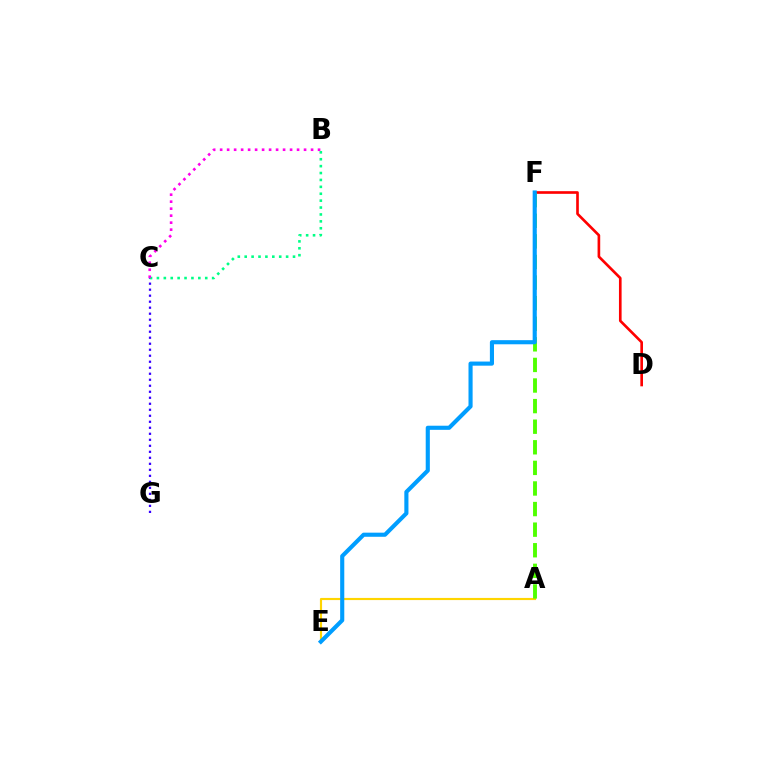{('C', 'G'): [{'color': '#3700ff', 'line_style': 'dotted', 'thickness': 1.63}], ('A', 'E'): [{'color': '#ffd500', 'line_style': 'solid', 'thickness': 1.55}], ('D', 'F'): [{'color': '#ff0000', 'line_style': 'solid', 'thickness': 1.91}], ('A', 'F'): [{'color': '#4fff00', 'line_style': 'dashed', 'thickness': 2.8}], ('B', 'C'): [{'color': '#00ff86', 'line_style': 'dotted', 'thickness': 1.88}, {'color': '#ff00ed', 'line_style': 'dotted', 'thickness': 1.9}], ('E', 'F'): [{'color': '#009eff', 'line_style': 'solid', 'thickness': 2.97}]}